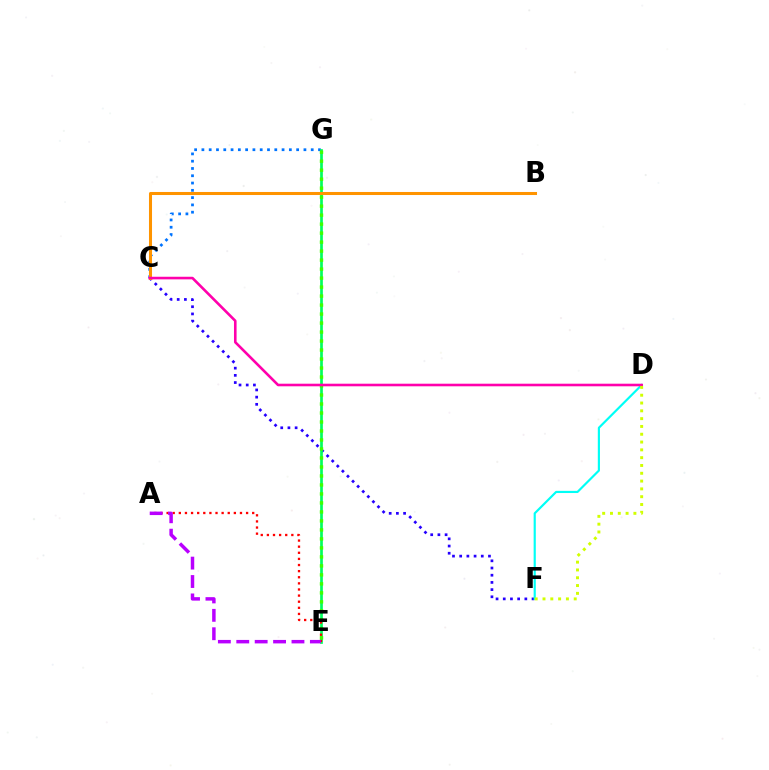{('C', 'G'): [{'color': '#0074ff', 'line_style': 'dotted', 'thickness': 1.98}], ('C', 'F'): [{'color': '#2500ff', 'line_style': 'dotted', 'thickness': 1.95}], ('D', 'F'): [{'color': '#00fff6', 'line_style': 'solid', 'thickness': 1.56}, {'color': '#d1ff00', 'line_style': 'dotted', 'thickness': 2.12}], ('E', 'G'): [{'color': '#00ff5c', 'line_style': 'solid', 'thickness': 1.94}, {'color': '#3dff00', 'line_style': 'dotted', 'thickness': 2.44}], ('A', 'E'): [{'color': '#ff0000', 'line_style': 'dotted', 'thickness': 1.66}, {'color': '#b900ff', 'line_style': 'dashed', 'thickness': 2.5}], ('B', 'C'): [{'color': '#ff9400', 'line_style': 'solid', 'thickness': 2.19}], ('C', 'D'): [{'color': '#ff00ac', 'line_style': 'solid', 'thickness': 1.87}]}